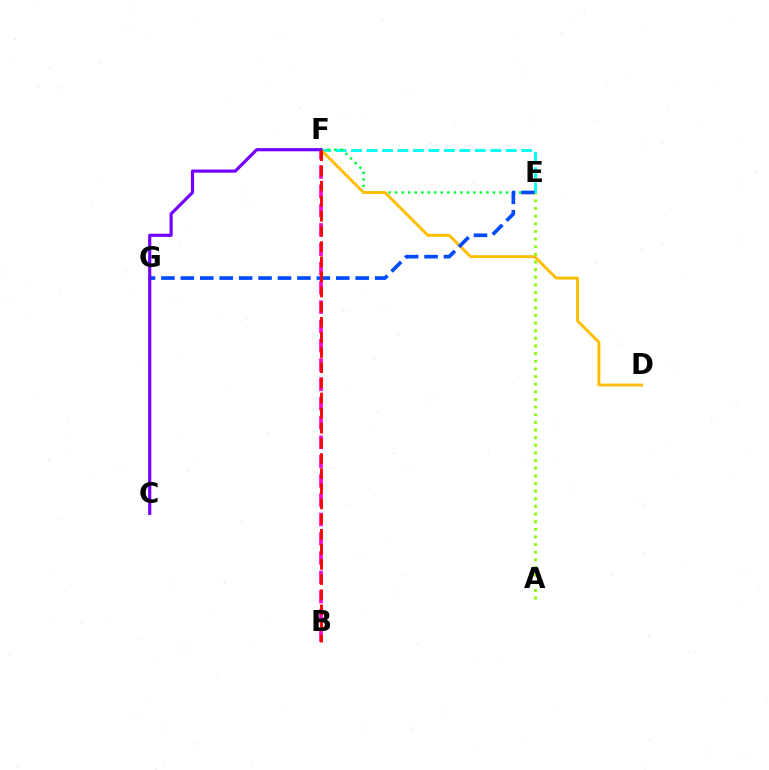{('B', 'F'): [{'color': '#ff00cf', 'line_style': 'dashed', 'thickness': 2.62}, {'color': '#ff0000', 'line_style': 'dashed', 'thickness': 2.06}], ('E', 'F'): [{'color': '#00fff6', 'line_style': 'dashed', 'thickness': 2.1}, {'color': '#00ff39', 'line_style': 'dotted', 'thickness': 1.77}], ('D', 'F'): [{'color': '#ffbd00', 'line_style': 'solid', 'thickness': 2.09}], ('E', 'G'): [{'color': '#004bff', 'line_style': 'dashed', 'thickness': 2.64}], ('C', 'F'): [{'color': '#7200ff', 'line_style': 'solid', 'thickness': 2.27}], ('A', 'E'): [{'color': '#84ff00', 'line_style': 'dotted', 'thickness': 2.08}]}